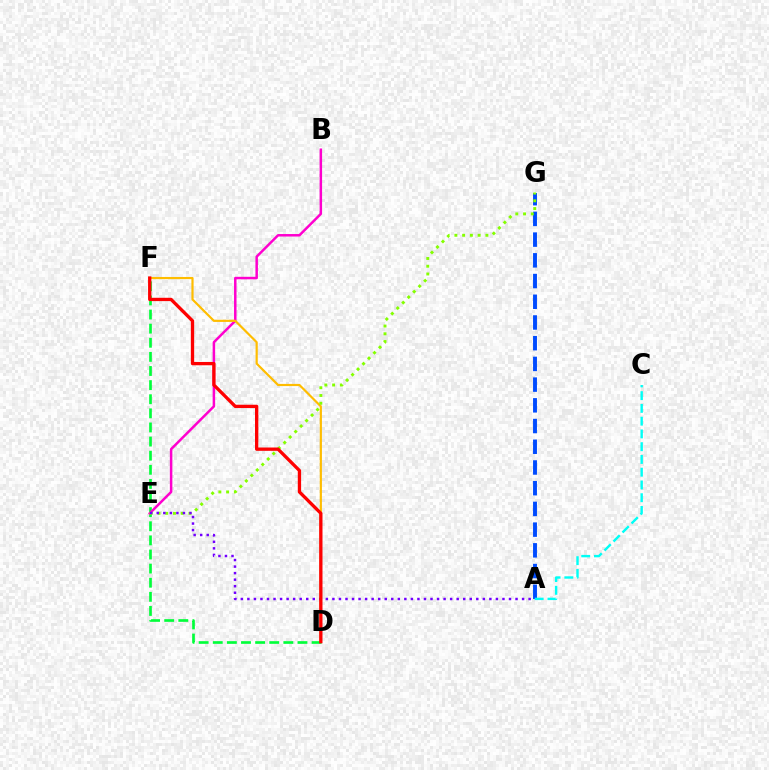{('D', 'F'): [{'color': '#00ff39', 'line_style': 'dashed', 'thickness': 1.92}, {'color': '#ffbd00', 'line_style': 'solid', 'thickness': 1.57}, {'color': '#ff0000', 'line_style': 'solid', 'thickness': 2.38}], ('B', 'E'): [{'color': '#ff00cf', 'line_style': 'solid', 'thickness': 1.8}], ('A', 'G'): [{'color': '#004bff', 'line_style': 'dashed', 'thickness': 2.81}], ('E', 'G'): [{'color': '#84ff00', 'line_style': 'dotted', 'thickness': 2.11}], ('A', 'E'): [{'color': '#7200ff', 'line_style': 'dotted', 'thickness': 1.78}], ('A', 'C'): [{'color': '#00fff6', 'line_style': 'dashed', 'thickness': 1.73}]}